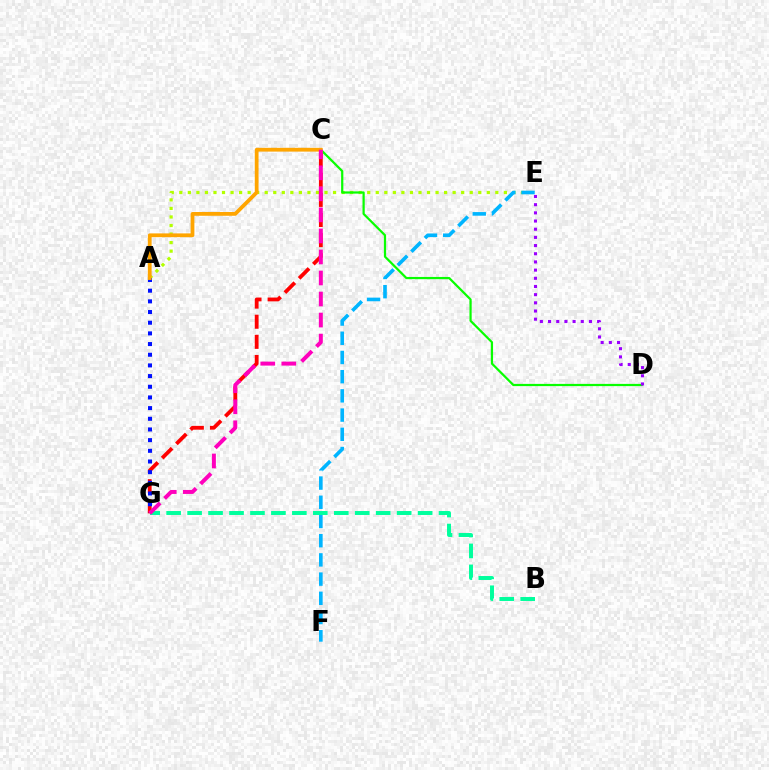{('C', 'G'): [{'color': '#ff0000', 'line_style': 'dashed', 'thickness': 2.73}, {'color': '#ff00bd', 'line_style': 'dashed', 'thickness': 2.86}], ('A', 'E'): [{'color': '#b3ff00', 'line_style': 'dotted', 'thickness': 2.32}], ('C', 'D'): [{'color': '#08ff00', 'line_style': 'solid', 'thickness': 1.6}], ('E', 'F'): [{'color': '#00b5ff', 'line_style': 'dashed', 'thickness': 2.61}], ('B', 'G'): [{'color': '#00ff9d', 'line_style': 'dashed', 'thickness': 2.85}], ('A', 'G'): [{'color': '#0010ff', 'line_style': 'dotted', 'thickness': 2.9}], ('A', 'C'): [{'color': '#ffa500', 'line_style': 'solid', 'thickness': 2.71}], ('D', 'E'): [{'color': '#9b00ff', 'line_style': 'dotted', 'thickness': 2.22}]}